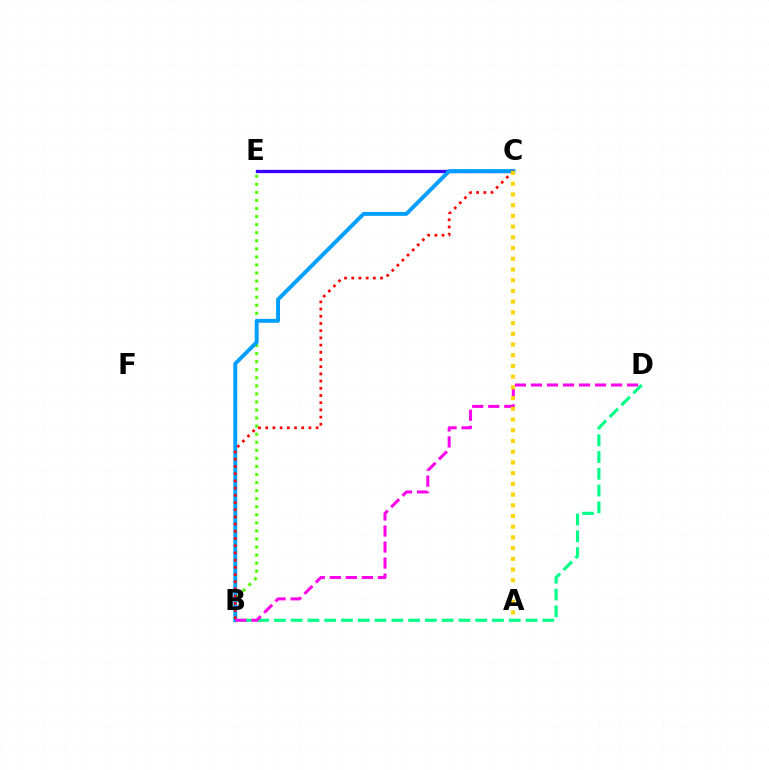{('C', 'E'): [{'color': '#3700ff', 'line_style': 'solid', 'thickness': 2.38}], ('B', 'E'): [{'color': '#4fff00', 'line_style': 'dotted', 'thickness': 2.19}], ('B', 'D'): [{'color': '#00ff86', 'line_style': 'dashed', 'thickness': 2.28}, {'color': '#ff00ed', 'line_style': 'dashed', 'thickness': 2.18}], ('B', 'C'): [{'color': '#009eff', 'line_style': 'solid', 'thickness': 2.82}, {'color': '#ff0000', 'line_style': 'dotted', 'thickness': 1.96}], ('A', 'C'): [{'color': '#ffd500', 'line_style': 'dotted', 'thickness': 2.91}]}